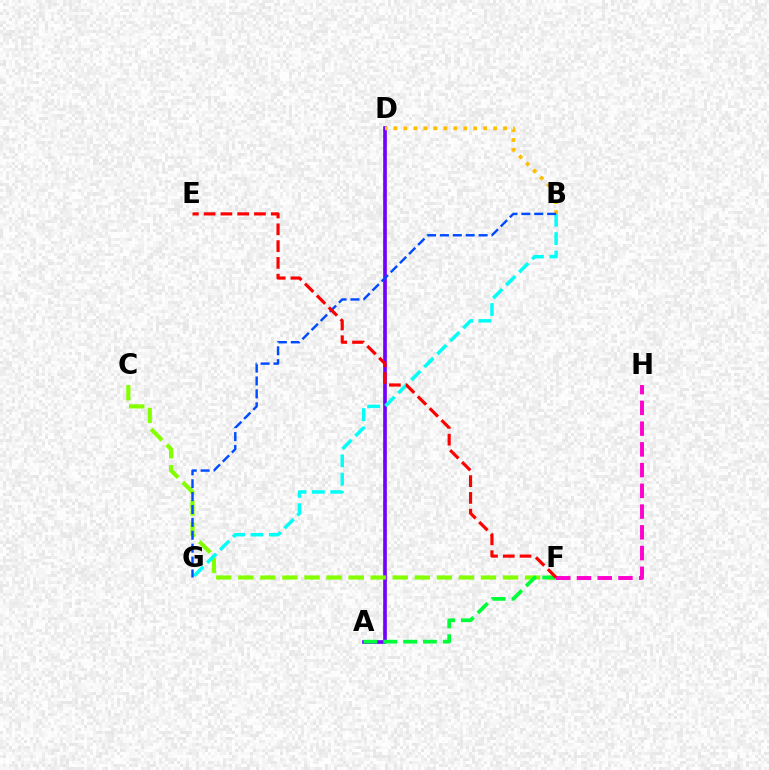{('A', 'D'): [{'color': '#7200ff', 'line_style': 'solid', 'thickness': 2.64}], ('C', 'F'): [{'color': '#84ff00', 'line_style': 'dashed', 'thickness': 3.0}], ('B', 'G'): [{'color': '#00fff6', 'line_style': 'dashed', 'thickness': 2.49}, {'color': '#004bff', 'line_style': 'dashed', 'thickness': 1.75}], ('A', 'F'): [{'color': '#00ff39', 'line_style': 'dashed', 'thickness': 2.69}], ('B', 'D'): [{'color': '#ffbd00', 'line_style': 'dotted', 'thickness': 2.71}], ('F', 'H'): [{'color': '#ff00cf', 'line_style': 'dashed', 'thickness': 2.82}], ('E', 'F'): [{'color': '#ff0000', 'line_style': 'dashed', 'thickness': 2.28}]}